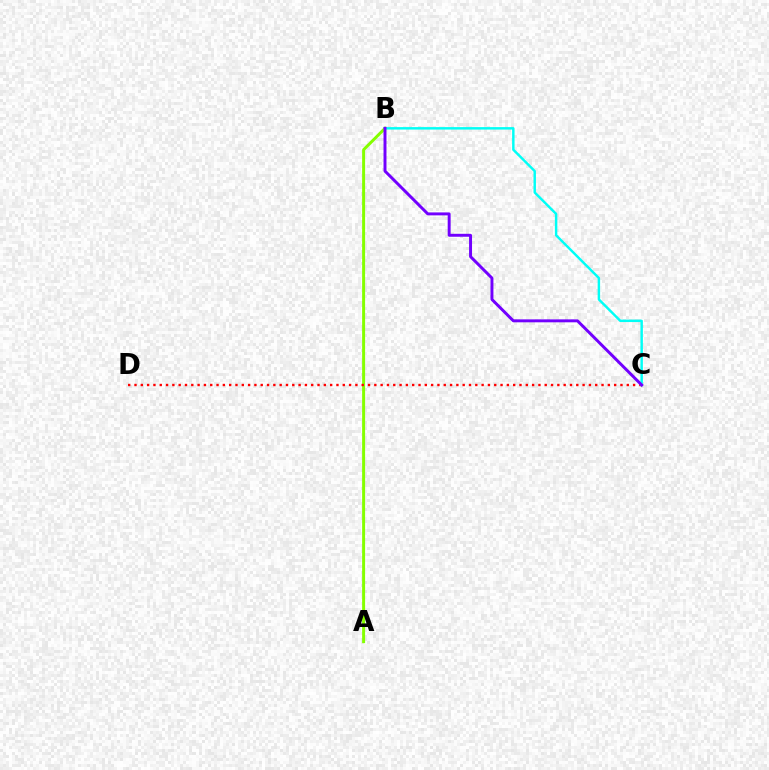{('A', 'B'): [{'color': '#84ff00', 'line_style': 'solid', 'thickness': 2.14}], ('C', 'D'): [{'color': '#ff0000', 'line_style': 'dotted', 'thickness': 1.71}], ('B', 'C'): [{'color': '#00fff6', 'line_style': 'solid', 'thickness': 1.76}, {'color': '#7200ff', 'line_style': 'solid', 'thickness': 2.13}]}